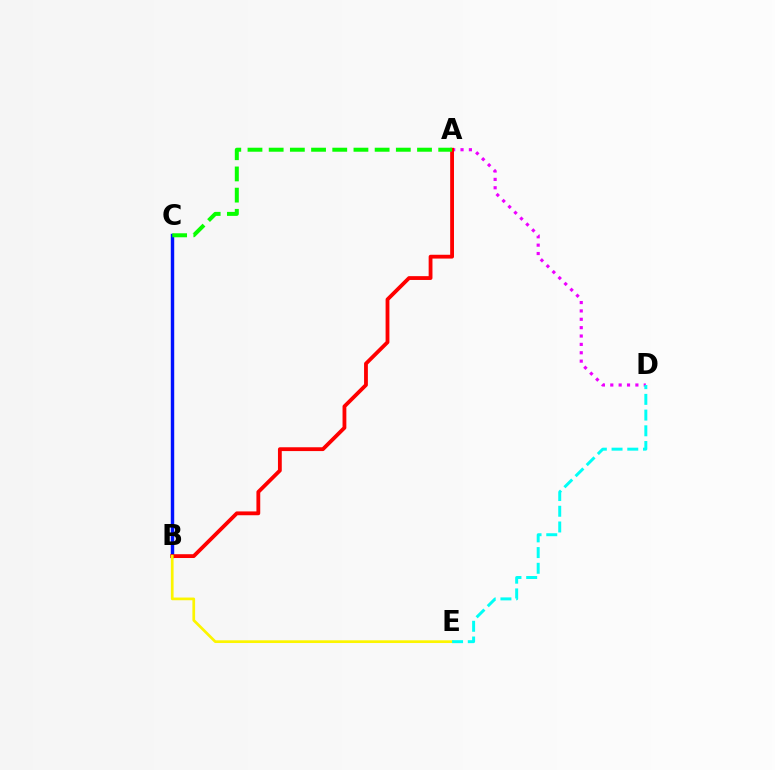{('B', 'C'): [{'color': '#0010ff', 'line_style': 'solid', 'thickness': 2.47}], ('A', 'D'): [{'color': '#ee00ff', 'line_style': 'dotted', 'thickness': 2.27}], ('A', 'B'): [{'color': '#ff0000', 'line_style': 'solid', 'thickness': 2.74}], ('B', 'E'): [{'color': '#fcf500', 'line_style': 'solid', 'thickness': 1.95}], ('A', 'C'): [{'color': '#08ff00', 'line_style': 'dashed', 'thickness': 2.88}], ('D', 'E'): [{'color': '#00fff6', 'line_style': 'dashed', 'thickness': 2.13}]}